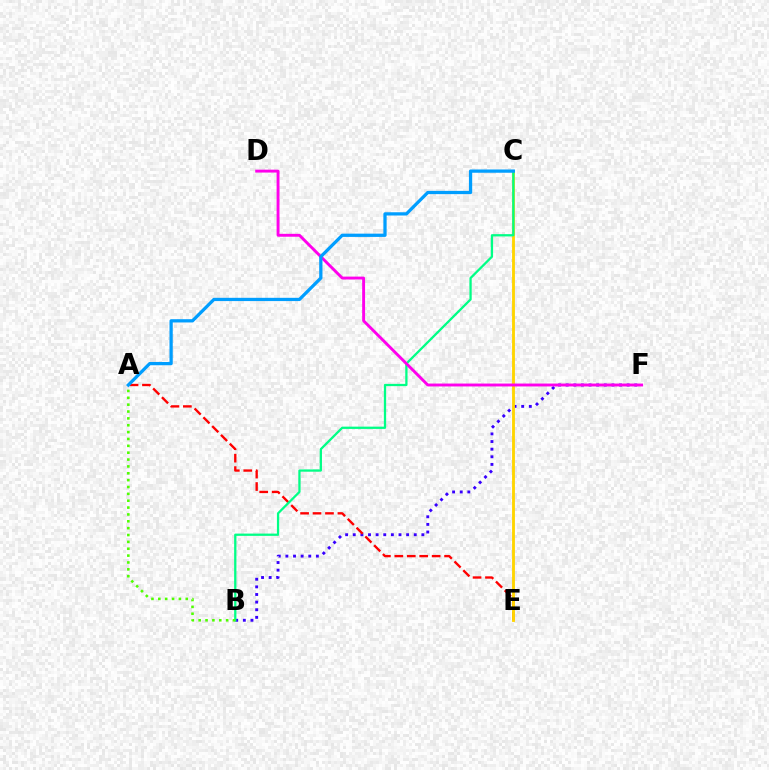{('B', 'F'): [{'color': '#3700ff', 'line_style': 'dotted', 'thickness': 2.07}], ('A', 'E'): [{'color': '#ff0000', 'line_style': 'dashed', 'thickness': 1.69}], ('C', 'E'): [{'color': '#ffd500', 'line_style': 'solid', 'thickness': 2.05}], ('B', 'C'): [{'color': '#00ff86', 'line_style': 'solid', 'thickness': 1.64}], ('D', 'F'): [{'color': '#ff00ed', 'line_style': 'solid', 'thickness': 2.09}], ('A', 'B'): [{'color': '#4fff00', 'line_style': 'dotted', 'thickness': 1.86}], ('A', 'C'): [{'color': '#009eff', 'line_style': 'solid', 'thickness': 2.35}]}